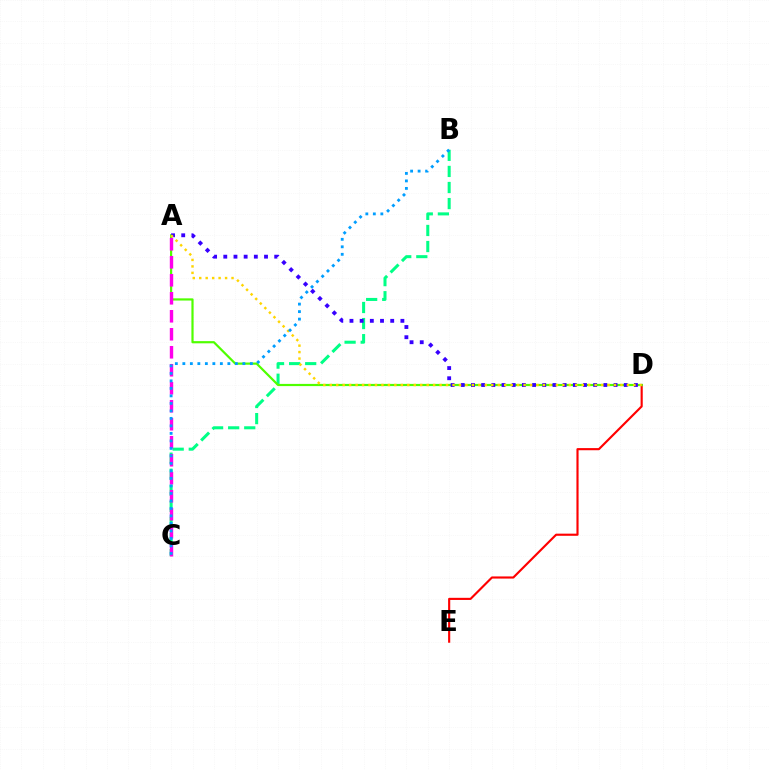{('B', 'C'): [{'color': '#00ff86', 'line_style': 'dashed', 'thickness': 2.18}, {'color': '#009eff', 'line_style': 'dotted', 'thickness': 2.04}], ('D', 'E'): [{'color': '#ff0000', 'line_style': 'solid', 'thickness': 1.54}], ('A', 'D'): [{'color': '#4fff00', 'line_style': 'solid', 'thickness': 1.58}, {'color': '#3700ff', 'line_style': 'dotted', 'thickness': 2.77}, {'color': '#ffd500', 'line_style': 'dotted', 'thickness': 1.76}], ('A', 'C'): [{'color': '#ff00ed', 'line_style': 'dashed', 'thickness': 2.44}]}